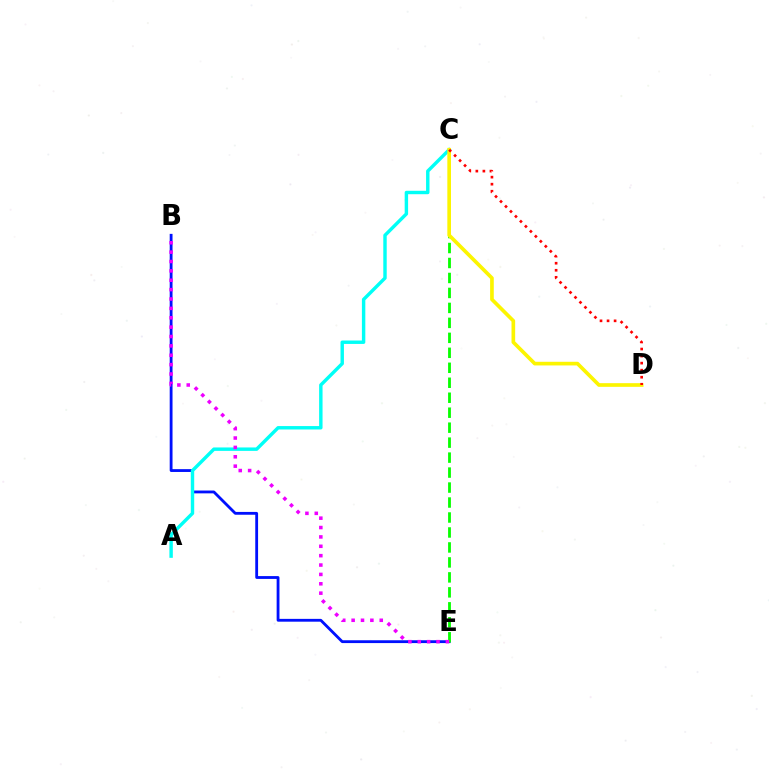{('B', 'E'): [{'color': '#0010ff', 'line_style': 'solid', 'thickness': 2.03}, {'color': '#ee00ff', 'line_style': 'dotted', 'thickness': 2.55}], ('C', 'E'): [{'color': '#08ff00', 'line_style': 'dashed', 'thickness': 2.03}], ('A', 'C'): [{'color': '#00fff6', 'line_style': 'solid', 'thickness': 2.47}], ('C', 'D'): [{'color': '#fcf500', 'line_style': 'solid', 'thickness': 2.64}, {'color': '#ff0000', 'line_style': 'dotted', 'thickness': 1.91}]}